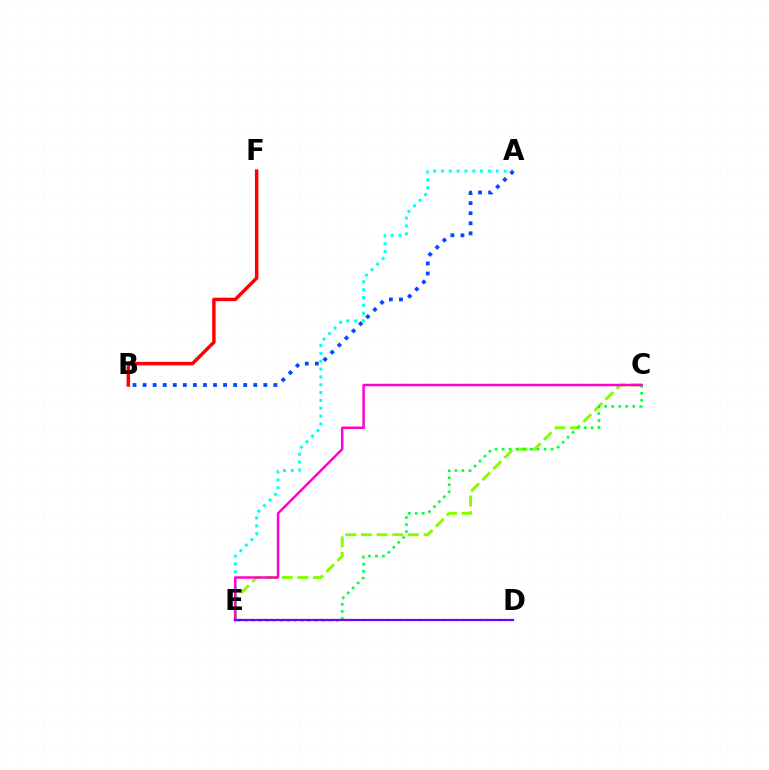{('C', 'E'): [{'color': '#84ff00', 'line_style': 'dashed', 'thickness': 2.13}, {'color': '#00ff39', 'line_style': 'dotted', 'thickness': 1.9}, {'color': '#ff00cf', 'line_style': 'solid', 'thickness': 1.78}], ('A', 'E'): [{'color': '#00fff6', 'line_style': 'dotted', 'thickness': 2.13}], ('B', 'F'): [{'color': '#ff0000', 'line_style': 'solid', 'thickness': 2.5}], ('A', 'B'): [{'color': '#004bff', 'line_style': 'dotted', 'thickness': 2.73}], ('D', 'E'): [{'color': '#ffbd00', 'line_style': 'dotted', 'thickness': 1.68}, {'color': '#7200ff', 'line_style': 'solid', 'thickness': 1.56}]}